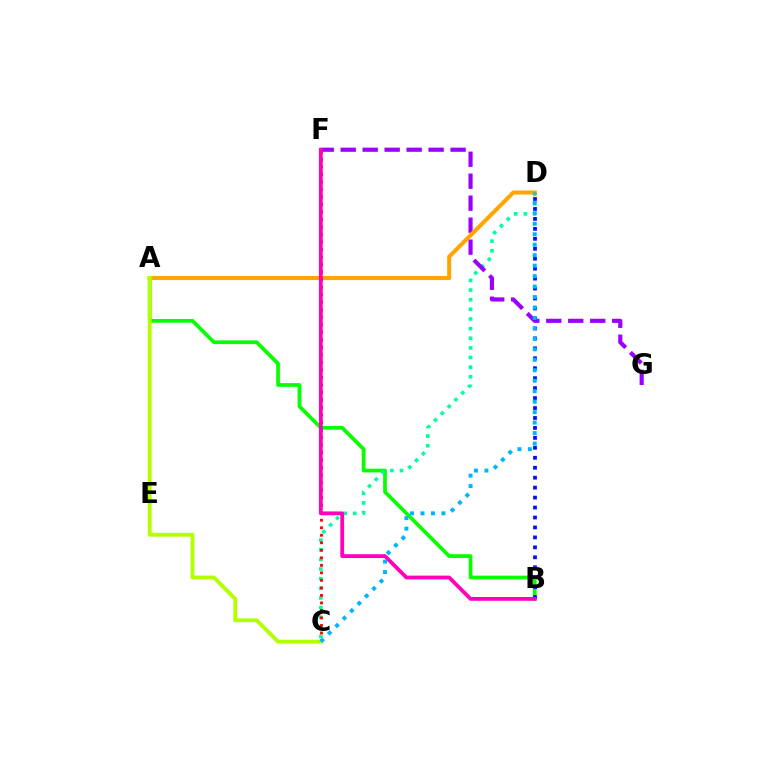{('A', 'B'): [{'color': '#08ff00', 'line_style': 'solid', 'thickness': 2.68}], ('C', 'D'): [{'color': '#00ff9d', 'line_style': 'dotted', 'thickness': 2.62}, {'color': '#00b5ff', 'line_style': 'dotted', 'thickness': 2.84}], ('F', 'G'): [{'color': '#9b00ff', 'line_style': 'dashed', 'thickness': 2.99}], ('A', 'D'): [{'color': '#ffa500', 'line_style': 'solid', 'thickness': 2.92}], ('B', 'D'): [{'color': '#0010ff', 'line_style': 'dotted', 'thickness': 2.7}], ('C', 'F'): [{'color': '#ff0000', 'line_style': 'dotted', 'thickness': 2.04}], ('A', 'C'): [{'color': '#b3ff00', 'line_style': 'solid', 'thickness': 2.77}], ('B', 'F'): [{'color': '#ff00bd', 'line_style': 'solid', 'thickness': 2.73}]}